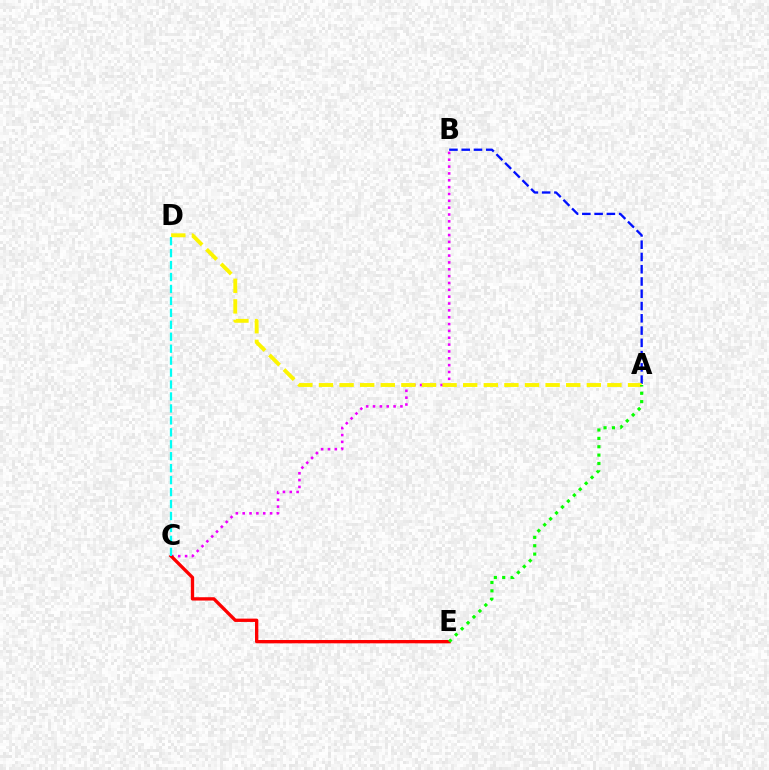{('A', 'B'): [{'color': '#0010ff', 'line_style': 'dashed', 'thickness': 1.67}], ('B', 'C'): [{'color': '#ee00ff', 'line_style': 'dotted', 'thickness': 1.86}], ('A', 'D'): [{'color': '#fcf500', 'line_style': 'dashed', 'thickness': 2.8}], ('C', 'E'): [{'color': '#ff0000', 'line_style': 'solid', 'thickness': 2.39}], ('A', 'E'): [{'color': '#08ff00', 'line_style': 'dotted', 'thickness': 2.27}], ('C', 'D'): [{'color': '#00fff6', 'line_style': 'dashed', 'thickness': 1.62}]}